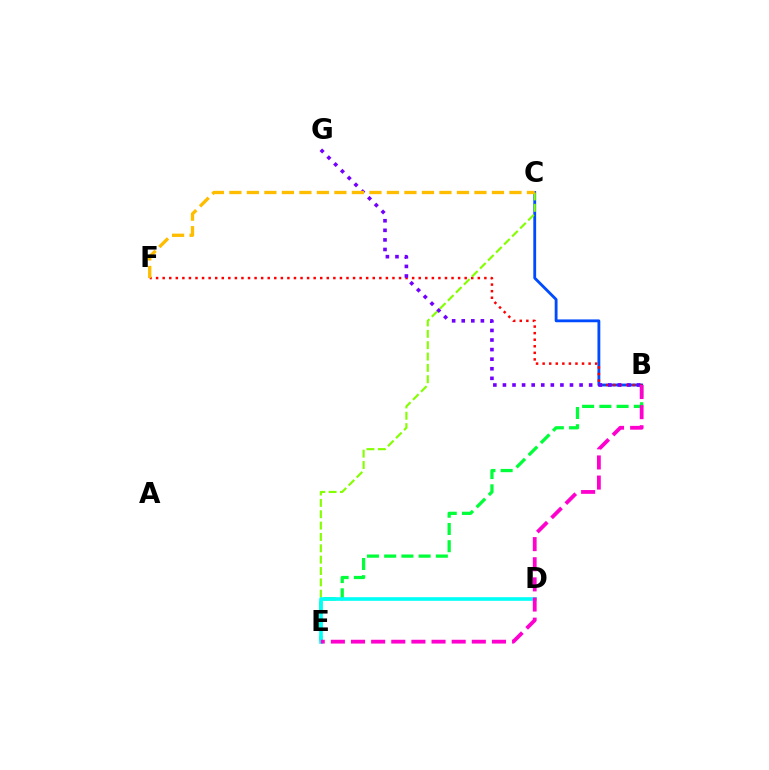{('B', 'C'): [{'color': '#004bff', 'line_style': 'solid', 'thickness': 2.04}], ('B', 'F'): [{'color': '#ff0000', 'line_style': 'dotted', 'thickness': 1.78}], ('B', 'E'): [{'color': '#00ff39', 'line_style': 'dashed', 'thickness': 2.34}, {'color': '#ff00cf', 'line_style': 'dashed', 'thickness': 2.73}], ('C', 'E'): [{'color': '#84ff00', 'line_style': 'dashed', 'thickness': 1.54}], ('B', 'G'): [{'color': '#7200ff', 'line_style': 'dotted', 'thickness': 2.6}], ('C', 'F'): [{'color': '#ffbd00', 'line_style': 'dashed', 'thickness': 2.38}], ('D', 'E'): [{'color': '#00fff6', 'line_style': 'solid', 'thickness': 2.61}]}